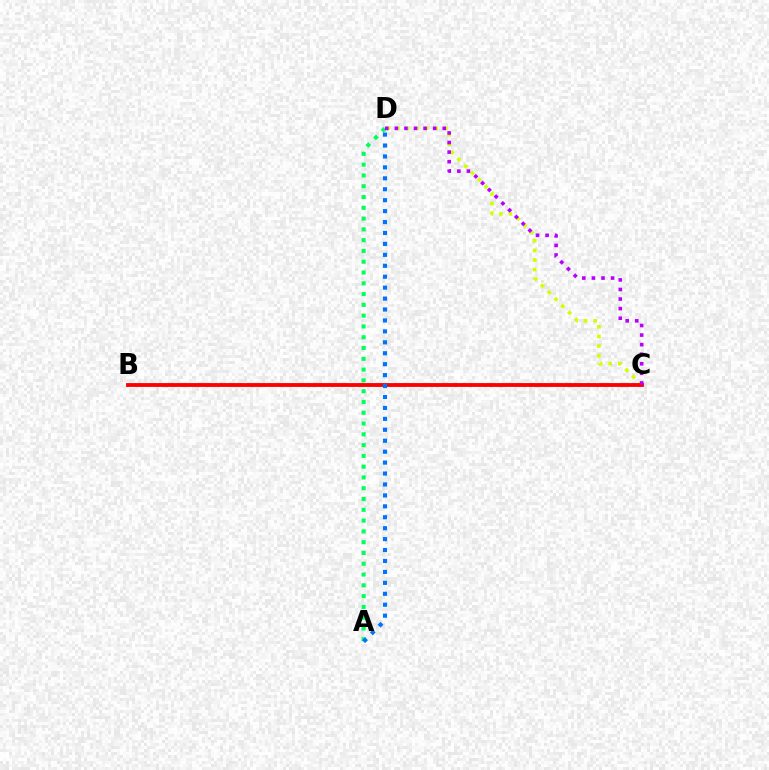{('C', 'D'): [{'color': '#d1ff00', 'line_style': 'dotted', 'thickness': 2.62}, {'color': '#b900ff', 'line_style': 'dotted', 'thickness': 2.6}], ('A', 'D'): [{'color': '#00ff5c', 'line_style': 'dotted', 'thickness': 2.93}, {'color': '#0074ff', 'line_style': 'dotted', 'thickness': 2.97}], ('B', 'C'): [{'color': '#ff0000', 'line_style': 'solid', 'thickness': 2.77}]}